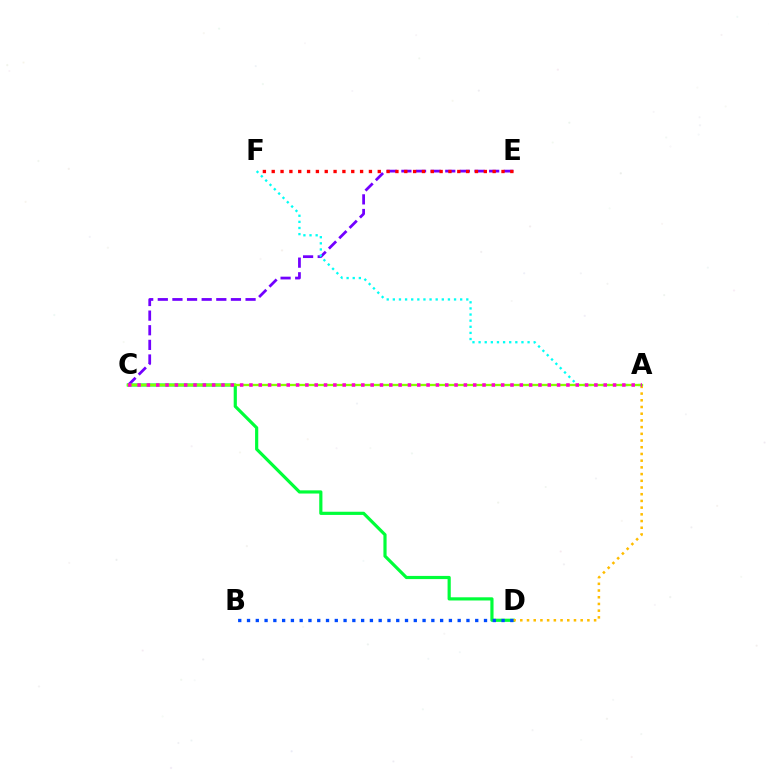{('C', 'E'): [{'color': '#7200ff', 'line_style': 'dashed', 'thickness': 1.99}], ('C', 'D'): [{'color': '#00ff39', 'line_style': 'solid', 'thickness': 2.29}], ('A', 'D'): [{'color': '#ffbd00', 'line_style': 'dotted', 'thickness': 1.82}], ('A', 'F'): [{'color': '#00fff6', 'line_style': 'dotted', 'thickness': 1.66}], ('A', 'C'): [{'color': '#84ff00', 'line_style': 'solid', 'thickness': 1.66}, {'color': '#ff00cf', 'line_style': 'dotted', 'thickness': 2.53}], ('E', 'F'): [{'color': '#ff0000', 'line_style': 'dotted', 'thickness': 2.4}], ('B', 'D'): [{'color': '#004bff', 'line_style': 'dotted', 'thickness': 2.38}]}